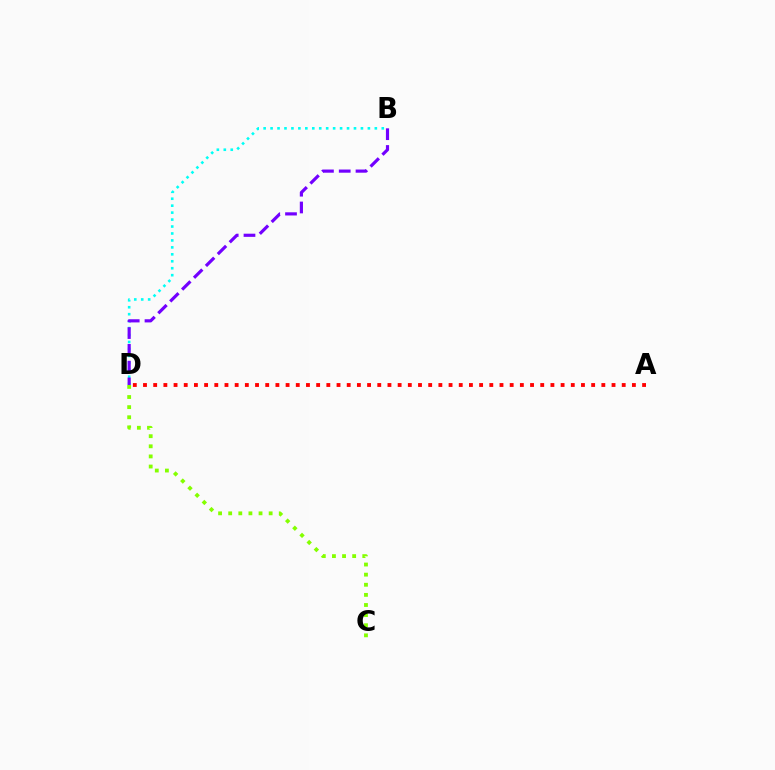{('B', 'D'): [{'color': '#00fff6', 'line_style': 'dotted', 'thickness': 1.89}, {'color': '#7200ff', 'line_style': 'dashed', 'thickness': 2.28}], ('C', 'D'): [{'color': '#84ff00', 'line_style': 'dotted', 'thickness': 2.75}], ('A', 'D'): [{'color': '#ff0000', 'line_style': 'dotted', 'thickness': 2.77}]}